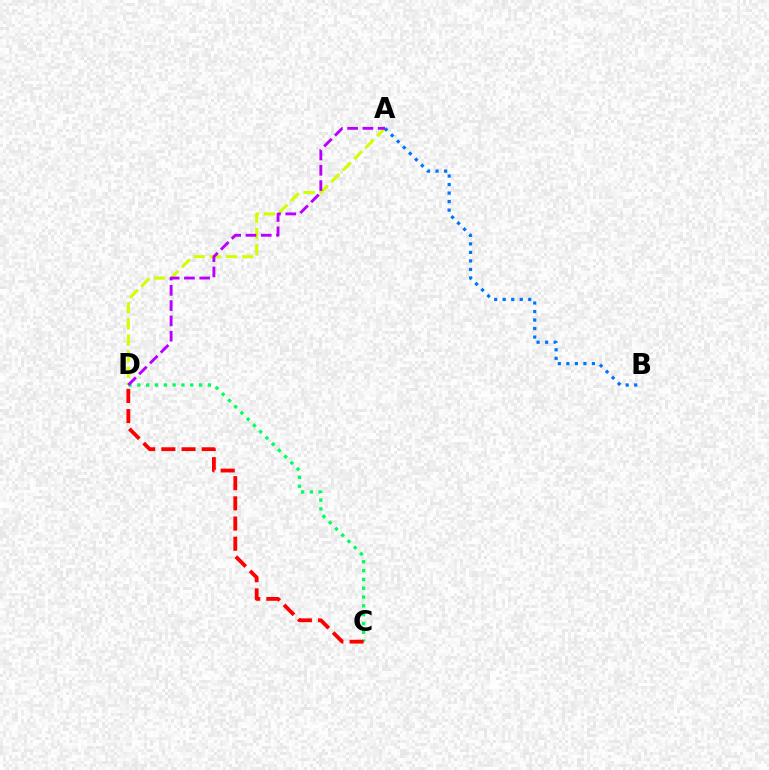{('A', 'D'): [{'color': '#d1ff00', 'line_style': 'dashed', 'thickness': 2.19}, {'color': '#b900ff', 'line_style': 'dashed', 'thickness': 2.08}], ('C', 'D'): [{'color': '#00ff5c', 'line_style': 'dotted', 'thickness': 2.4}, {'color': '#ff0000', 'line_style': 'dashed', 'thickness': 2.74}], ('A', 'B'): [{'color': '#0074ff', 'line_style': 'dotted', 'thickness': 2.32}]}